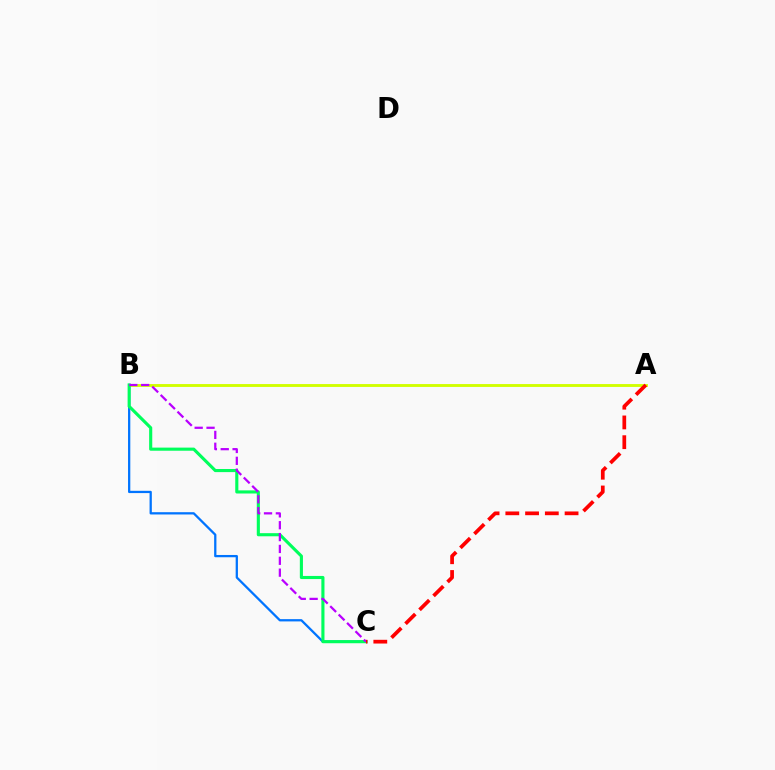{('B', 'C'): [{'color': '#0074ff', 'line_style': 'solid', 'thickness': 1.64}, {'color': '#00ff5c', 'line_style': 'solid', 'thickness': 2.24}, {'color': '#b900ff', 'line_style': 'dashed', 'thickness': 1.61}], ('A', 'B'): [{'color': '#d1ff00', 'line_style': 'solid', 'thickness': 2.07}], ('A', 'C'): [{'color': '#ff0000', 'line_style': 'dashed', 'thickness': 2.68}]}